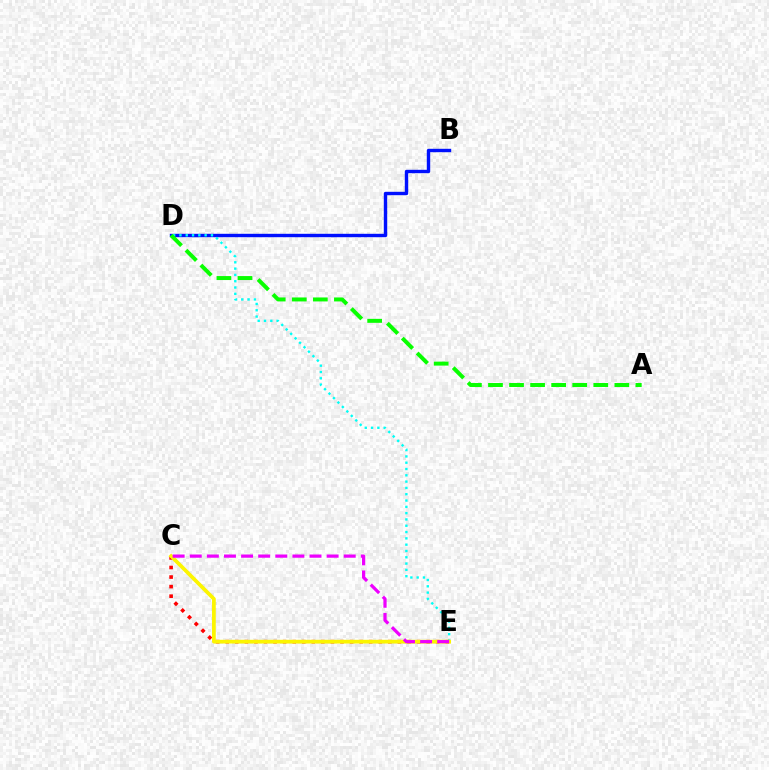{('B', 'D'): [{'color': '#0010ff', 'line_style': 'solid', 'thickness': 2.44}], ('D', 'E'): [{'color': '#00fff6', 'line_style': 'dotted', 'thickness': 1.71}], ('C', 'E'): [{'color': '#ff0000', 'line_style': 'dotted', 'thickness': 2.6}, {'color': '#fcf500', 'line_style': 'solid', 'thickness': 2.69}, {'color': '#ee00ff', 'line_style': 'dashed', 'thickness': 2.32}], ('A', 'D'): [{'color': '#08ff00', 'line_style': 'dashed', 'thickness': 2.86}]}